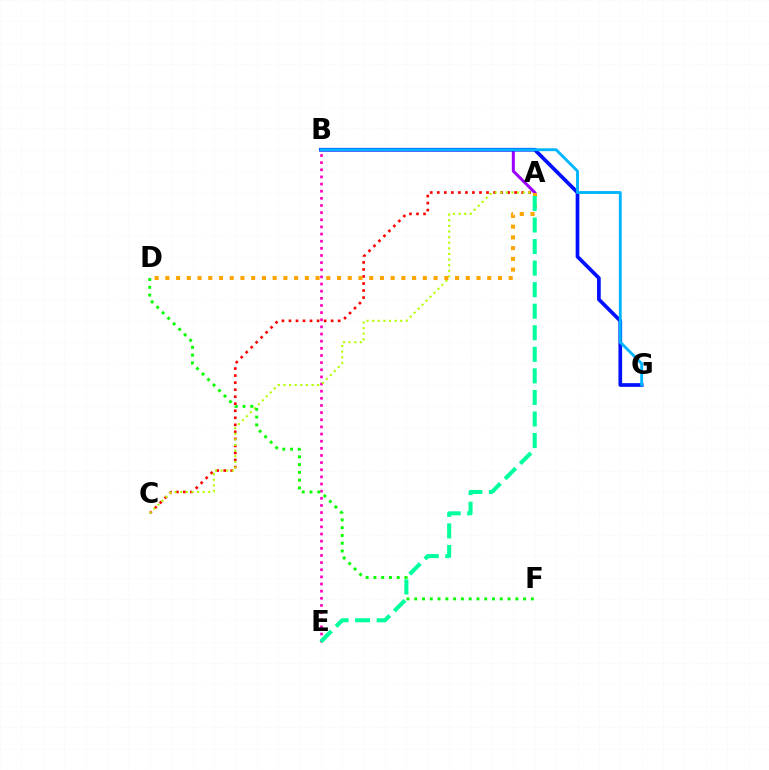{('B', 'E'): [{'color': '#ff00bd', 'line_style': 'dotted', 'thickness': 1.94}], ('A', 'C'): [{'color': '#ff0000', 'line_style': 'dotted', 'thickness': 1.91}, {'color': '#b3ff00', 'line_style': 'dotted', 'thickness': 1.52}], ('A', 'B'): [{'color': '#9b00ff', 'line_style': 'solid', 'thickness': 2.17}], ('B', 'G'): [{'color': '#0010ff', 'line_style': 'solid', 'thickness': 2.66}, {'color': '#00b5ff', 'line_style': 'solid', 'thickness': 2.07}], ('D', 'F'): [{'color': '#08ff00', 'line_style': 'dotted', 'thickness': 2.11}], ('A', 'D'): [{'color': '#ffa500', 'line_style': 'dotted', 'thickness': 2.92}], ('A', 'E'): [{'color': '#00ff9d', 'line_style': 'dashed', 'thickness': 2.93}]}